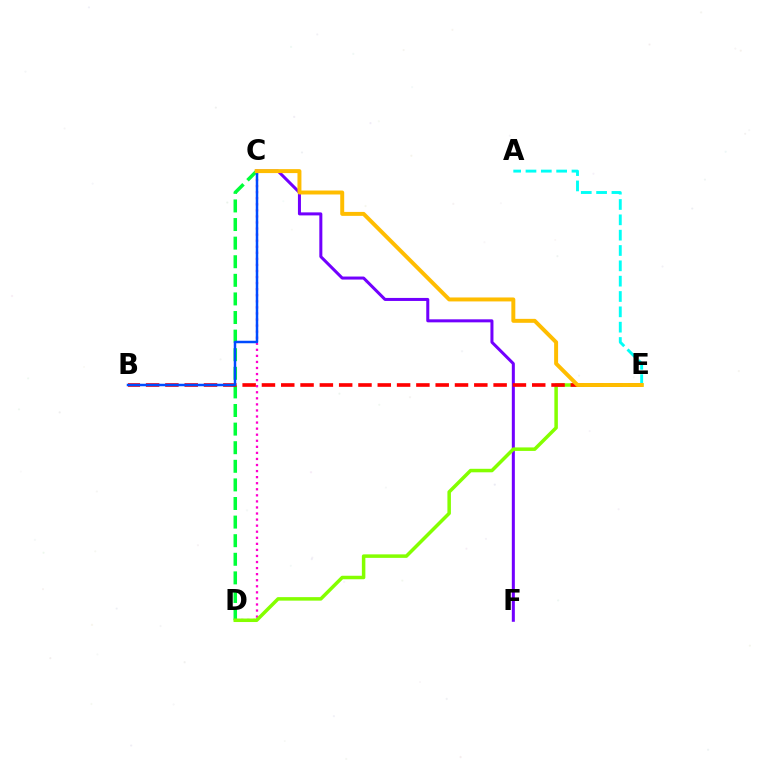{('C', 'D'): [{'color': '#ff00cf', 'line_style': 'dotted', 'thickness': 1.65}, {'color': '#00ff39', 'line_style': 'dashed', 'thickness': 2.53}], ('C', 'F'): [{'color': '#7200ff', 'line_style': 'solid', 'thickness': 2.18}], ('D', 'E'): [{'color': '#84ff00', 'line_style': 'solid', 'thickness': 2.52}], ('B', 'E'): [{'color': '#ff0000', 'line_style': 'dashed', 'thickness': 2.62}], ('B', 'C'): [{'color': '#004bff', 'line_style': 'solid', 'thickness': 1.8}], ('A', 'E'): [{'color': '#00fff6', 'line_style': 'dashed', 'thickness': 2.08}], ('C', 'E'): [{'color': '#ffbd00', 'line_style': 'solid', 'thickness': 2.85}]}